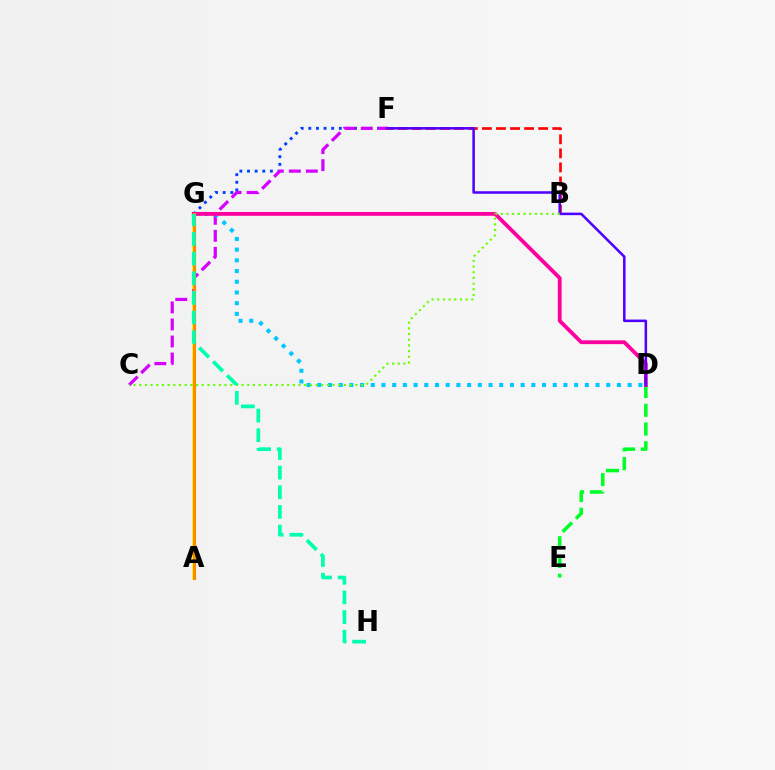{('A', 'G'): [{'color': '#eeff00', 'line_style': 'solid', 'thickness': 2.65}, {'color': '#ff8800', 'line_style': 'solid', 'thickness': 2.25}], ('F', 'G'): [{'color': '#003fff', 'line_style': 'dotted', 'thickness': 2.07}], ('D', 'E'): [{'color': '#00ff27', 'line_style': 'dashed', 'thickness': 2.54}], ('C', 'F'): [{'color': '#d600ff', 'line_style': 'dashed', 'thickness': 2.31}], ('D', 'G'): [{'color': '#00c7ff', 'line_style': 'dotted', 'thickness': 2.91}, {'color': '#ff00a0', 'line_style': 'solid', 'thickness': 2.75}], ('B', 'F'): [{'color': '#ff0000', 'line_style': 'dashed', 'thickness': 1.91}], ('D', 'F'): [{'color': '#4f00ff', 'line_style': 'solid', 'thickness': 1.83}], ('B', 'C'): [{'color': '#66ff00', 'line_style': 'dotted', 'thickness': 1.55}], ('G', 'H'): [{'color': '#00ffaf', 'line_style': 'dashed', 'thickness': 2.67}]}